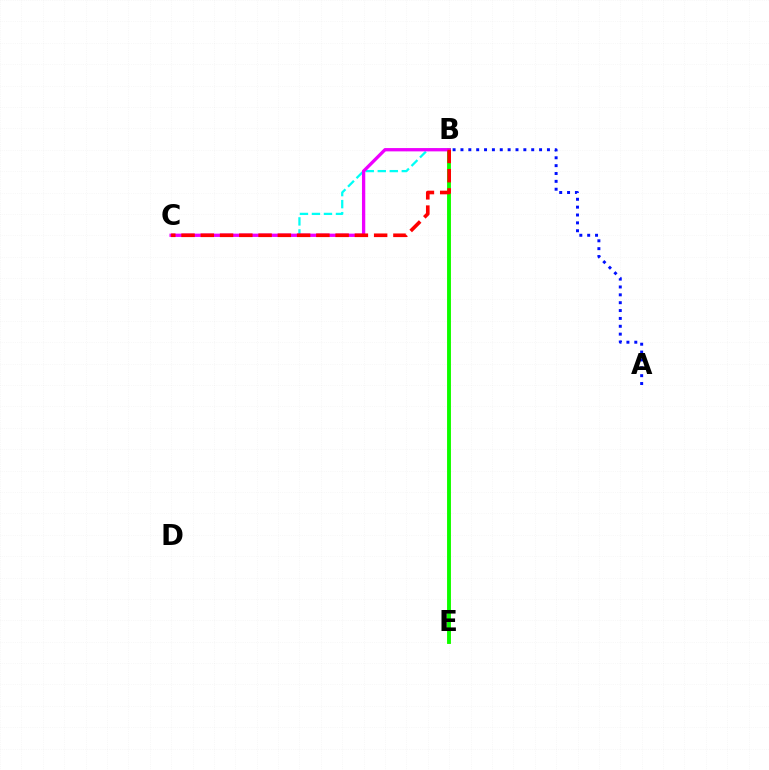{('B', 'C'): [{'color': '#00fff6', 'line_style': 'dashed', 'thickness': 1.63}, {'color': '#ee00ff', 'line_style': 'solid', 'thickness': 2.38}, {'color': '#ff0000', 'line_style': 'dashed', 'thickness': 2.62}], ('B', 'E'): [{'color': '#fcf500', 'line_style': 'solid', 'thickness': 2.55}, {'color': '#08ff00', 'line_style': 'solid', 'thickness': 2.75}], ('A', 'B'): [{'color': '#0010ff', 'line_style': 'dotted', 'thickness': 2.14}]}